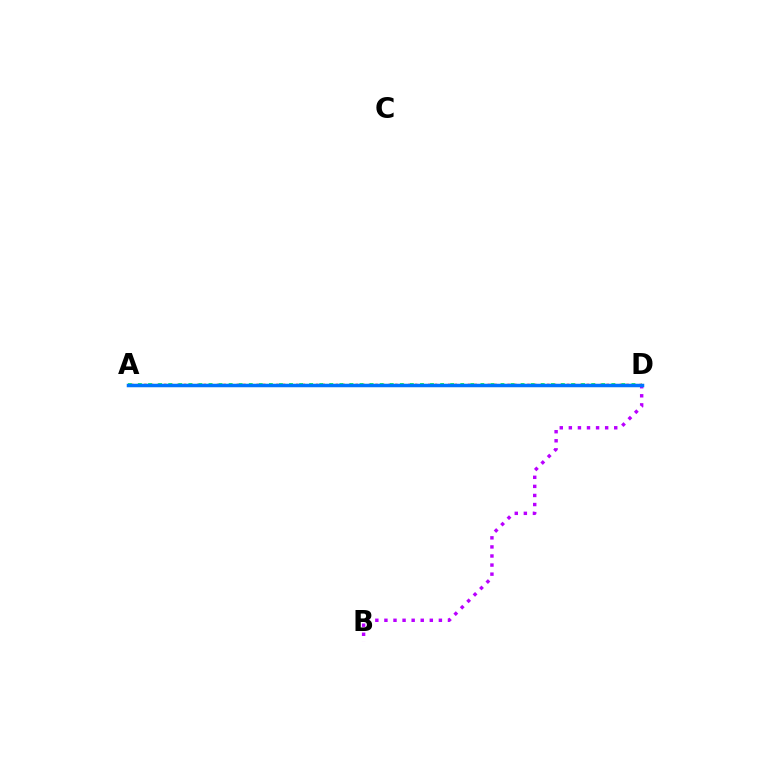{('A', 'D'): [{'color': '#ff0000', 'line_style': 'dotted', 'thickness': 1.79}, {'color': '#00ff5c', 'line_style': 'dotted', 'thickness': 2.74}, {'color': '#d1ff00', 'line_style': 'solid', 'thickness': 2.22}, {'color': '#0074ff', 'line_style': 'solid', 'thickness': 2.51}], ('B', 'D'): [{'color': '#b900ff', 'line_style': 'dotted', 'thickness': 2.47}]}